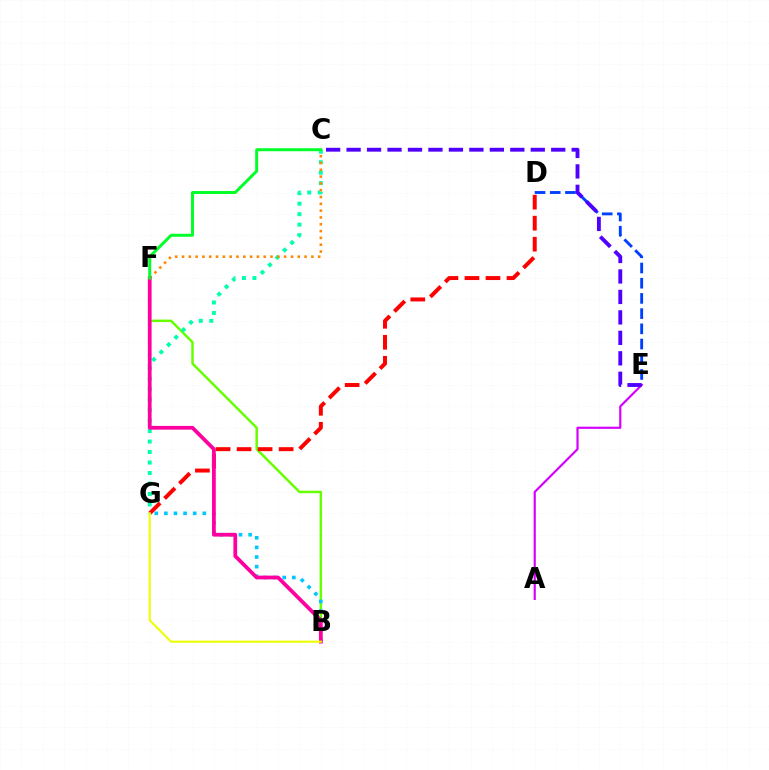{('B', 'F'): [{'color': '#66ff00', 'line_style': 'solid', 'thickness': 1.78}, {'color': '#ff00a0', 'line_style': 'solid', 'thickness': 2.7}], ('D', 'E'): [{'color': '#003fff', 'line_style': 'dashed', 'thickness': 2.07}], ('A', 'E'): [{'color': '#d600ff', 'line_style': 'solid', 'thickness': 1.57}], ('B', 'G'): [{'color': '#00c7ff', 'line_style': 'dotted', 'thickness': 2.61}, {'color': '#eeff00', 'line_style': 'solid', 'thickness': 1.51}], ('D', 'G'): [{'color': '#ff0000', 'line_style': 'dashed', 'thickness': 2.86}], ('C', 'G'): [{'color': '#00ffaf', 'line_style': 'dotted', 'thickness': 2.85}], ('C', 'F'): [{'color': '#ff8800', 'line_style': 'dotted', 'thickness': 1.85}, {'color': '#00ff27', 'line_style': 'solid', 'thickness': 2.13}], ('C', 'E'): [{'color': '#4f00ff', 'line_style': 'dashed', 'thickness': 2.78}]}